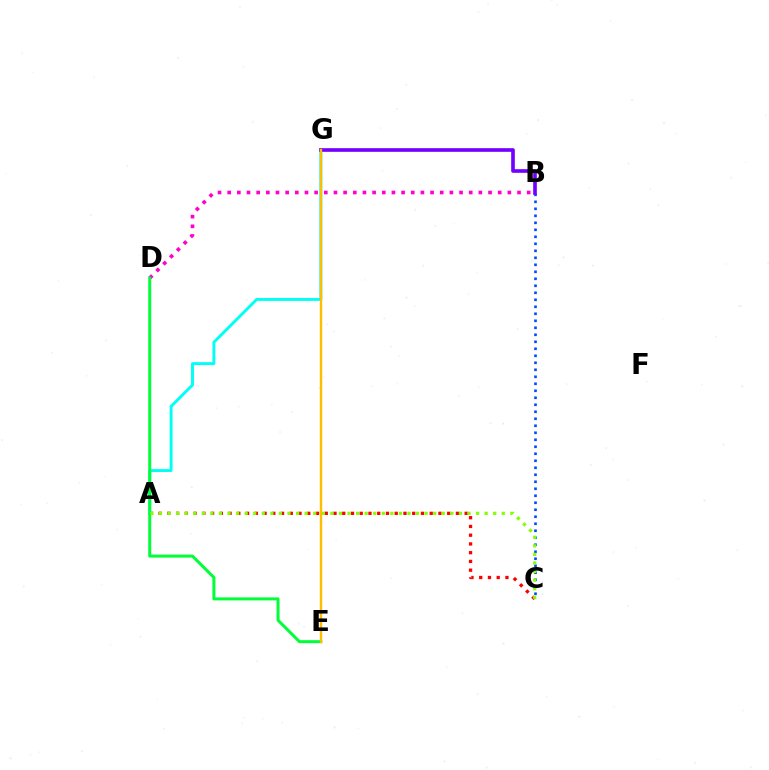{('B', 'C'): [{'color': '#004bff', 'line_style': 'dotted', 'thickness': 1.9}], ('A', 'G'): [{'color': '#00fff6', 'line_style': 'solid', 'thickness': 2.1}], ('A', 'C'): [{'color': '#ff0000', 'line_style': 'dotted', 'thickness': 2.38}, {'color': '#84ff00', 'line_style': 'dotted', 'thickness': 2.33}], ('B', 'D'): [{'color': '#ff00cf', 'line_style': 'dotted', 'thickness': 2.63}], ('D', 'E'): [{'color': '#00ff39', 'line_style': 'solid', 'thickness': 2.17}], ('B', 'G'): [{'color': '#7200ff', 'line_style': 'solid', 'thickness': 2.62}], ('E', 'G'): [{'color': '#ffbd00', 'line_style': 'solid', 'thickness': 1.73}]}